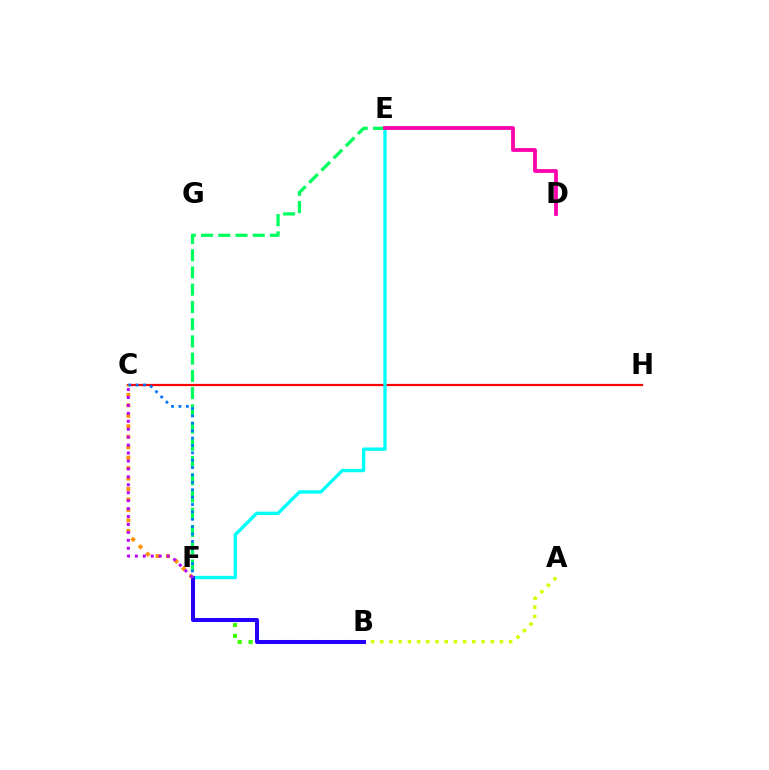{('B', 'F'): [{'color': '#3dff00', 'line_style': 'dotted', 'thickness': 2.95}, {'color': '#2500ff', 'line_style': 'solid', 'thickness': 2.89}], ('C', 'H'): [{'color': '#ff0000', 'line_style': 'solid', 'thickness': 1.61}], ('E', 'F'): [{'color': '#00fff6', 'line_style': 'solid', 'thickness': 2.41}, {'color': '#00ff5c', 'line_style': 'dashed', 'thickness': 2.34}], ('A', 'B'): [{'color': '#d1ff00', 'line_style': 'dotted', 'thickness': 2.5}], ('C', 'F'): [{'color': '#ff9400', 'line_style': 'dotted', 'thickness': 2.84}, {'color': '#0074ff', 'line_style': 'dotted', 'thickness': 2.01}, {'color': '#b900ff', 'line_style': 'dotted', 'thickness': 2.16}], ('D', 'E'): [{'color': '#ff00ac', 'line_style': 'solid', 'thickness': 2.72}]}